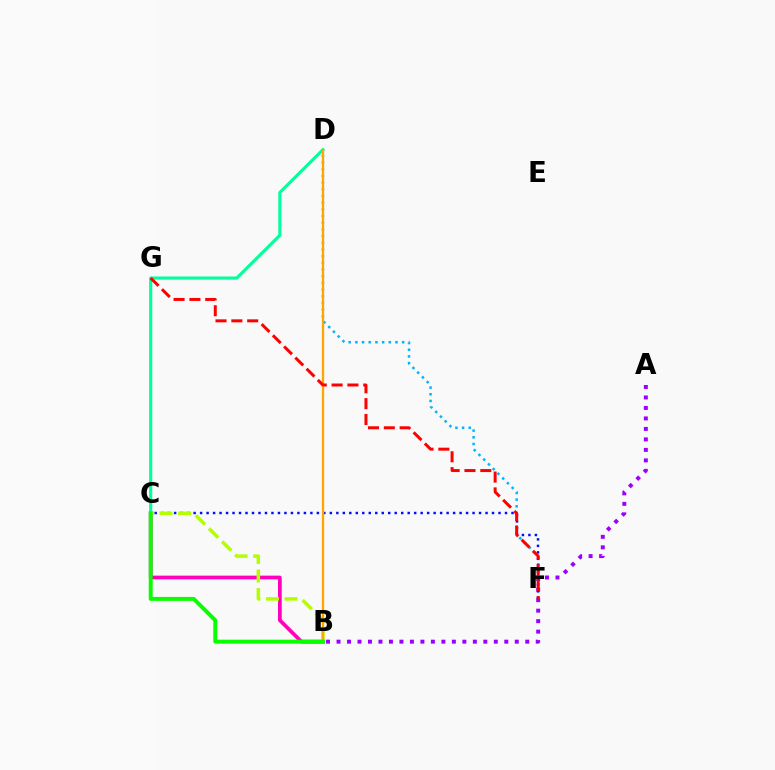{('B', 'C'): [{'color': '#ff00bd', 'line_style': 'solid', 'thickness': 2.68}, {'color': '#b3ff00', 'line_style': 'dashed', 'thickness': 2.52}, {'color': '#08ff00', 'line_style': 'solid', 'thickness': 2.83}], ('A', 'B'): [{'color': '#9b00ff', 'line_style': 'dotted', 'thickness': 2.85}], ('C', 'D'): [{'color': '#00ff9d', 'line_style': 'solid', 'thickness': 2.26}], ('D', 'F'): [{'color': '#00b5ff', 'line_style': 'dotted', 'thickness': 1.82}], ('C', 'F'): [{'color': '#0010ff', 'line_style': 'dotted', 'thickness': 1.76}], ('B', 'D'): [{'color': '#ffa500', 'line_style': 'solid', 'thickness': 1.66}], ('F', 'G'): [{'color': '#ff0000', 'line_style': 'dashed', 'thickness': 2.15}]}